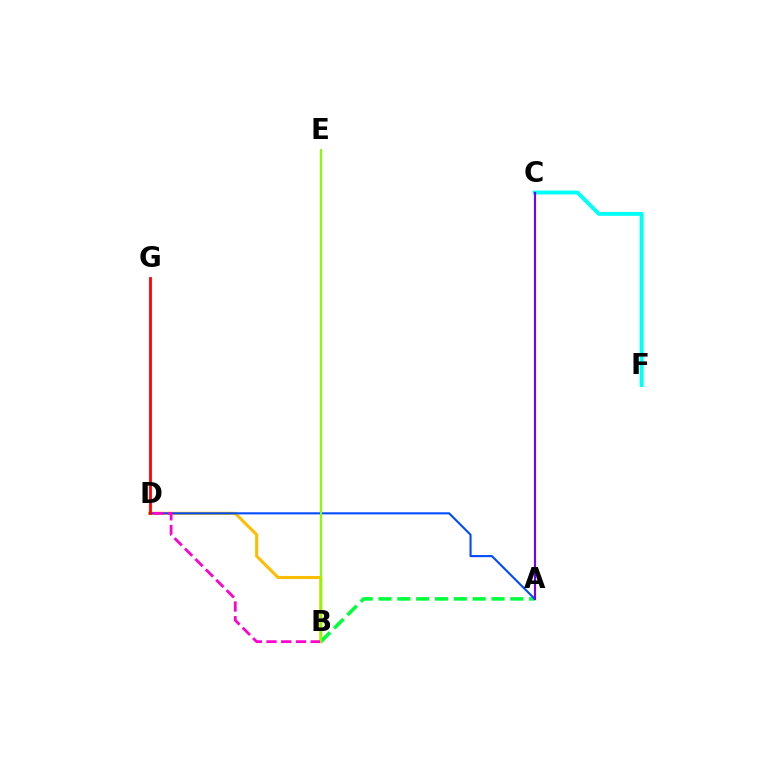{('B', 'D'): [{'color': '#ffbd00', 'line_style': 'solid', 'thickness': 2.21}, {'color': '#ff00cf', 'line_style': 'dashed', 'thickness': 2.0}], ('A', 'B'): [{'color': '#00ff39', 'line_style': 'dashed', 'thickness': 2.56}], ('A', 'D'): [{'color': '#004bff', 'line_style': 'solid', 'thickness': 1.51}], ('C', 'F'): [{'color': '#00fff6', 'line_style': 'solid', 'thickness': 2.8}], ('D', 'G'): [{'color': '#ff0000', 'line_style': 'solid', 'thickness': 2.0}], ('B', 'E'): [{'color': '#84ff00', 'line_style': 'solid', 'thickness': 1.53}], ('A', 'C'): [{'color': '#7200ff', 'line_style': 'solid', 'thickness': 1.55}]}